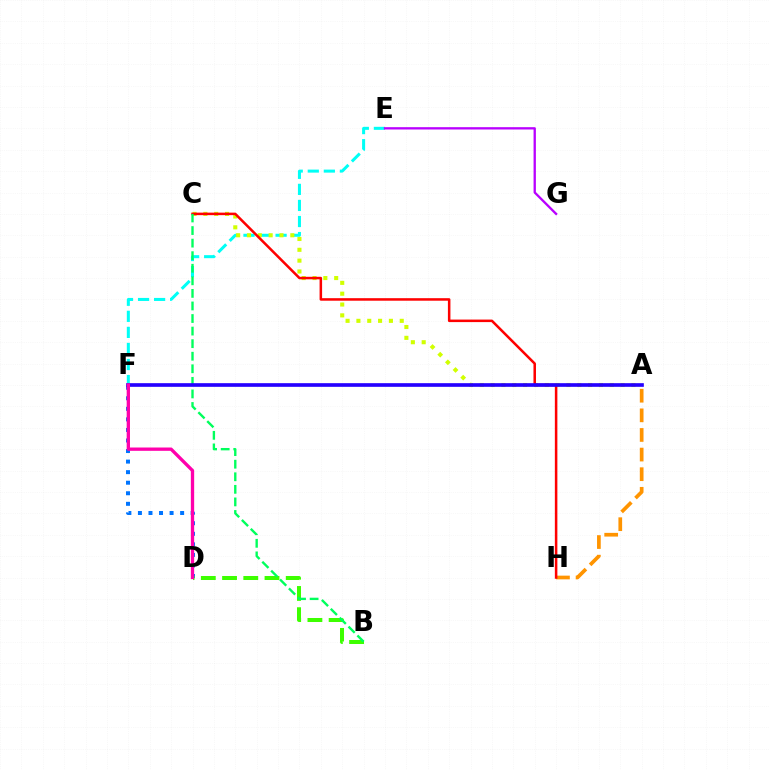{('A', 'H'): [{'color': '#ff9400', 'line_style': 'dashed', 'thickness': 2.67}], ('D', 'F'): [{'color': '#0074ff', 'line_style': 'dotted', 'thickness': 2.87}, {'color': '#ff00ac', 'line_style': 'solid', 'thickness': 2.39}], ('E', 'F'): [{'color': '#00fff6', 'line_style': 'dashed', 'thickness': 2.18}], ('A', 'C'): [{'color': '#d1ff00', 'line_style': 'dotted', 'thickness': 2.94}], ('B', 'D'): [{'color': '#3dff00', 'line_style': 'dashed', 'thickness': 2.88}], ('C', 'H'): [{'color': '#ff0000', 'line_style': 'solid', 'thickness': 1.82}], ('B', 'C'): [{'color': '#00ff5c', 'line_style': 'dashed', 'thickness': 1.71}], ('A', 'F'): [{'color': '#2500ff', 'line_style': 'solid', 'thickness': 2.63}], ('E', 'G'): [{'color': '#b900ff', 'line_style': 'solid', 'thickness': 1.67}]}